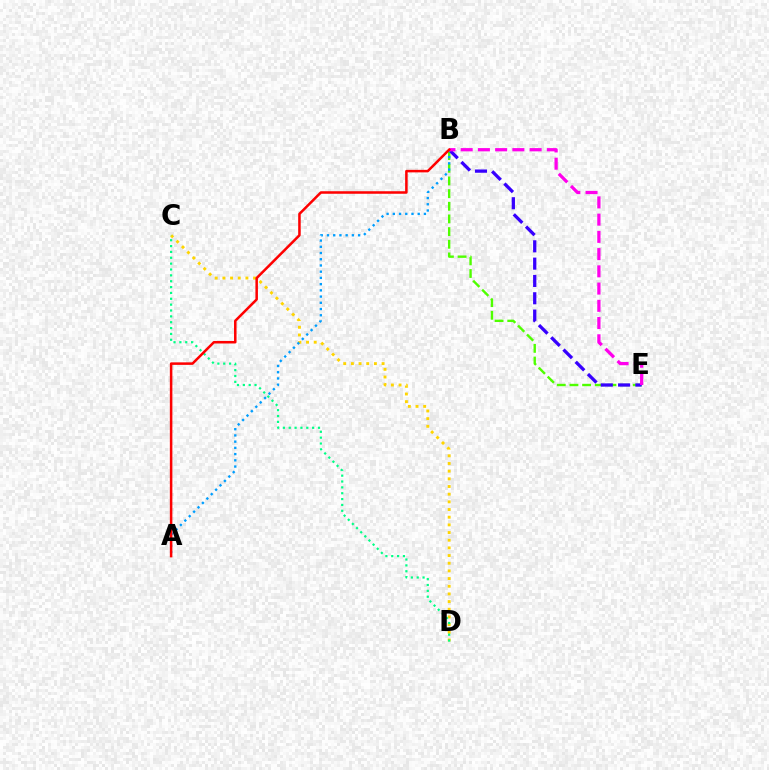{('B', 'E'): [{'color': '#4fff00', 'line_style': 'dashed', 'thickness': 1.72}, {'color': '#3700ff', 'line_style': 'dashed', 'thickness': 2.35}, {'color': '#ff00ed', 'line_style': 'dashed', 'thickness': 2.34}], ('C', 'D'): [{'color': '#ffd500', 'line_style': 'dotted', 'thickness': 2.08}, {'color': '#00ff86', 'line_style': 'dotted', 'thickness': 1.59}], ('A', 'B'): [{'color': '#009eff', 'line_style': 'dotted', 'thickness': 1.69}, {'color': '#ff0000', 'line_style': 'solid', 'thickness': 1.82}]}